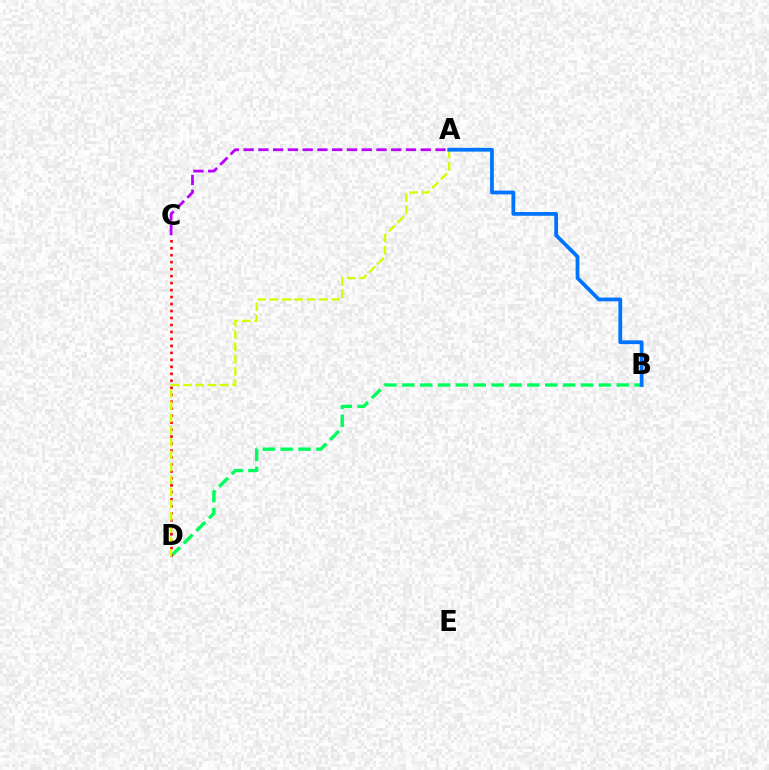{('B', 'D'): [{'color': '#00ff5c', 'line_style': 'dashed', 'thickness': 2.43}], ('C', 'D'): [{'color': '#ff0000', 'line_style': 'dotted', 'thickness': 1.9}], ('A', 'D'): [{'color': '#d1ff00', 'line_style': 'dashed', 'thickness': 1.67}], ('A', 'C'): [{'color': '#b900ff', 'line_style': 'dashed', 'thickness': 2.01}], ('A', 'B'): [{'color': '#0074ff', 'line_style': 'solid', 'thickness': 2.71}]}